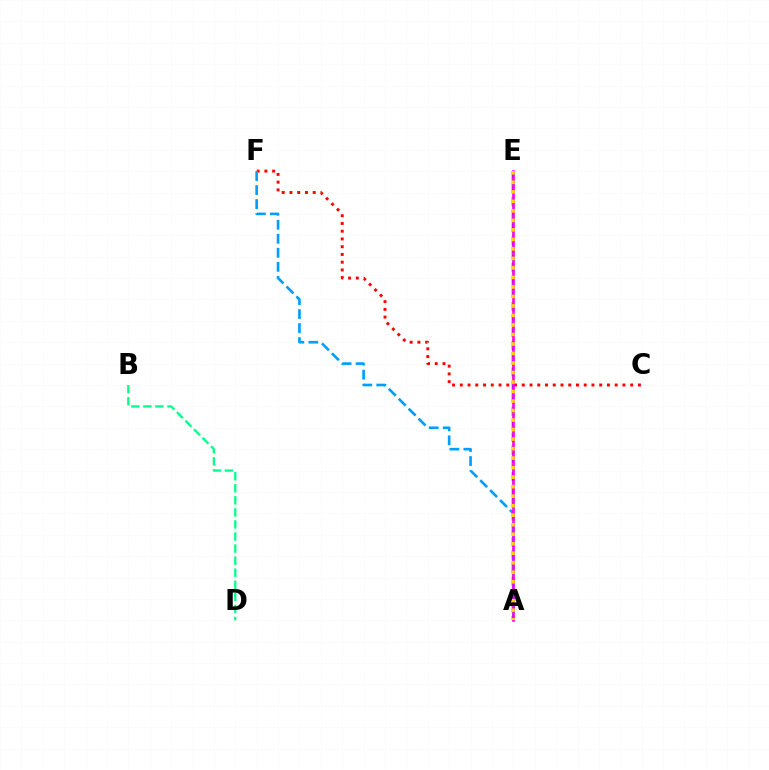{('A', 'E'): [{'color': '#3700ff', 'line_style': 'dashed', 'thickness': 1.78}, {'color': '#4fff00', 'line_style': 'dotted', 'thickness': 1.68}, {'color': '#ff00ed', 'line_style': 'solid', 'thickness': 1.89}, {'color': '#ffd500', 'line_style': 'dotted', 'thickness': 2.58}], ('C', 'F'): [{'color': '#ff0000', 'line_style': 'dotted', 'thickness': 2.1}], ('A', 'F'): [{'color': '#009eff', 'line_style': 'dashed', 'thickness': 1.91}], ('B', 'D'): [{'color': '#00ff86', 'line_style': 'dashed', 'thickness': 1.64}]}